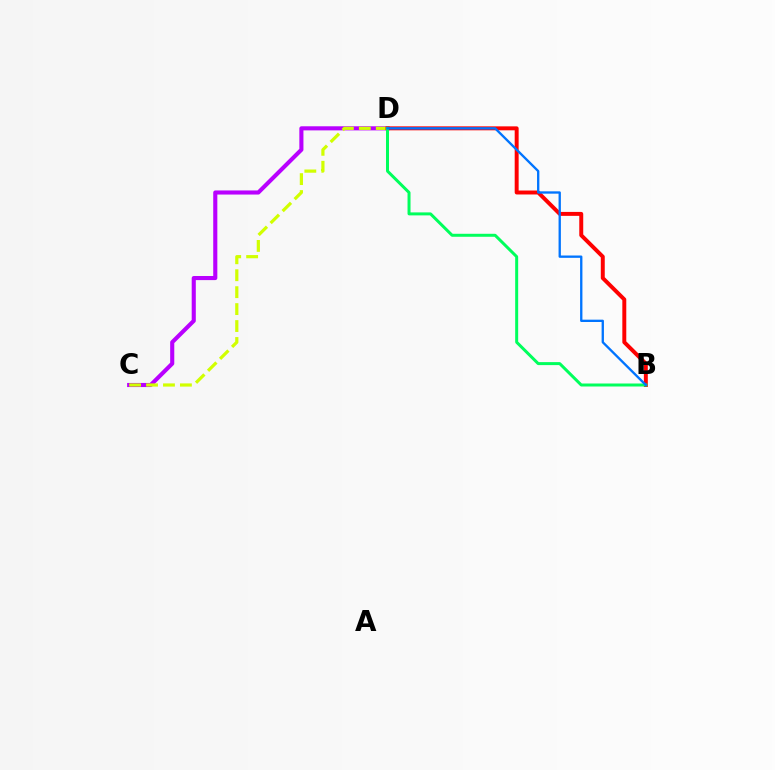{('C', 'D'): [{'color': '#b900ff', 'line_style': 'solid', 'thickness': 2.95}, {'color': '#d1ff00', 'line_style': 'dashed', 'thickness': 2.3}], ('B', 'D'): [{'color': '#ff0000', 'line_style': 'solid', 'thickness': 2.84}, {'color': '#00ff5c', 'line_style': 'solid', 'thickness': 2.15}, {'color': '#0074ff', 'line_style': 'solid', 'thickness': 1.68}]}